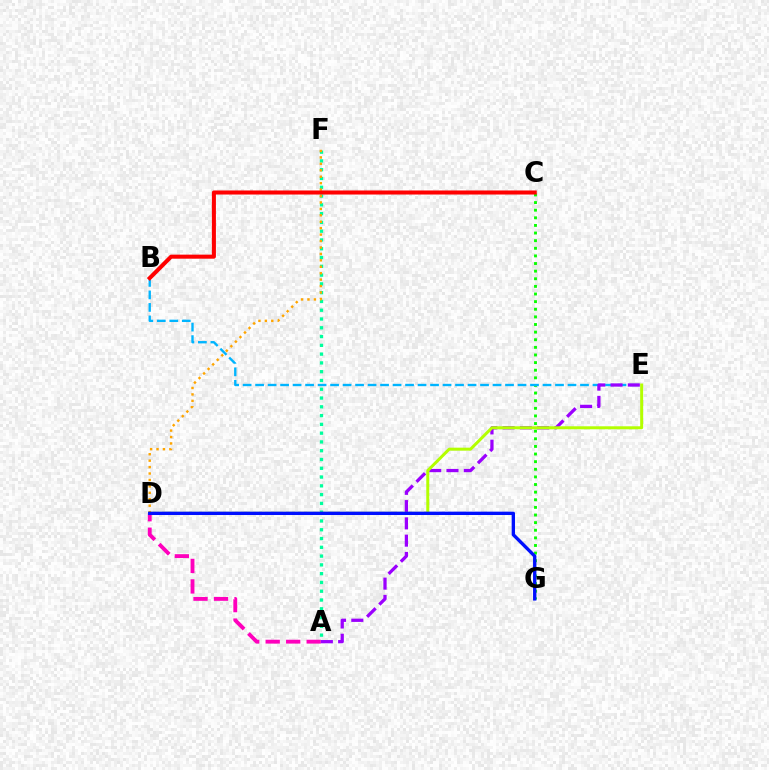{('C', 'G'): [{'color': '#08ff00', 'line_style': 'dotted', 'thickness': 2.07}], ('A', 'F'): [{'color': '#00ff9d', 'line_style': 'dotted', 'thickness': 2.39}], ('B', 'E'): [{'color': '#00b5ff', 'line_style': 'dashed', 'thickness': 1.7}], ('D', 'F'): [{'color': '#ffa500', 'line_style': 'dotted', 'thickness': 1.75}], ('A', 'D'): [{'color': '#ff00bd', 'line_style': 'dashed', 'thickness': 2.78}], ('A', 'E'): [{'color': '#9b00ff', 'line_style': 'dashed', 'thickness': 2.35}], ('D', 'E'): [{'color': '#b3ff00', 'line_style': 'solid', 'thickness': 2.15}], ('B', 'C'): [{'color': '#ff0000', 'line_style': 'solid', 'thickness': 2.92}], ('D', 'G'): [{'color': '#0010ff', 'line_style': 'solid', 'thickness': 2.42}]}